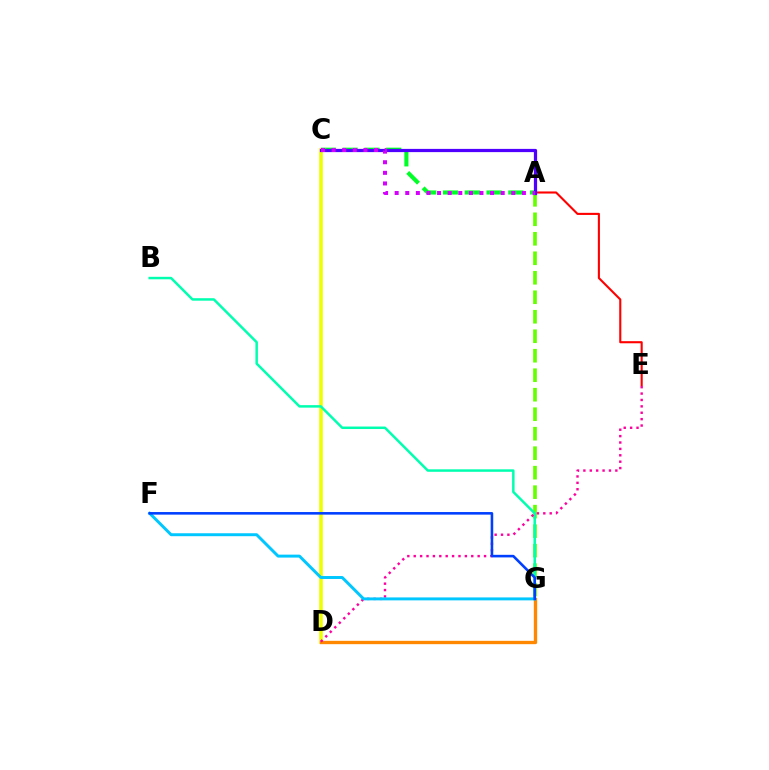{('A', 'C'): [{'color': '#00ff27', 'line_style': 'dashed', 'thickness': 2.96}, {'color': '#4f00ff', 'line_style': 'solid', 'thickness': 2.32}, {'color': '#d600ff', 'line_style': 'dotted', 'thickness': 2.88}], ('C', 'D'): [{'color': '#eeff00', 'line_style': 'solid', 'thickness': 2.6}], ('A', 'G'): [{'color': '#66ff00', 'line_style': 'dashed', 'thickness': 2.65}], ('D', 'G'): [{'color': '#ff8800', 'line_style': 'solid', 'thickness': 2.4}], ('A', 'E'): [{'color': '#ff0000', 'line_style': 'solid', 'thickness': 1.51}], ('B', 'G'): [{'color': '#00ffaf', 'line_style': 'solid', 'thickness': 1.79}], ('D', 'E'): [{'color': '#ff00a0', 'line_style': 'dotted', 'thickness': 1.74}], ('F', 'G'): [{'color': '#00c7ff', 'line_style': 'solid', 'thickness': 2.13}, {'color': '#003fff', 'line_style': 'solid', 'thickness': 1.86}]}